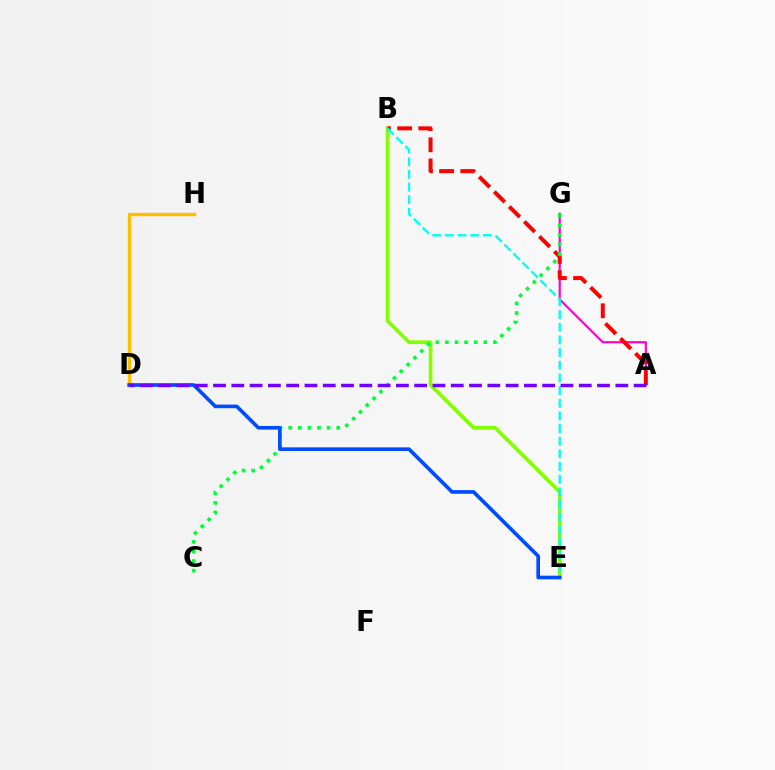{('D', 'H'): [{'color': '#ffbd00', 'line_style': 'solid', 'thickness': 2.43}], ('A', 'G'): [{'color': '#ff00cf', 'line_style': 'solid', 'thickness': 1.58}], ('B', 'E'): [{'color': '#84ff00', 'line_style': 'solid', 'thickness': 2.68}, {'color': '#00fff6', 'line_style': 'dashed', 'thickness': 1.72}], ('A', 'B'): [{'color': '#ff0000', 'line_style': 'dashed', 'thickness': 2.88}], ('C', 'G'): [{'color': '#00ff39', 'line_style': 'dotted', 'thickness': 2.61}], ('D', 'E'): [{'color': '#004bff', 'line_style': 'solid', 'thickness': 2.62}], ('A', 'D'): [{'color': '#7200ff', 'line_style': 'dashed', 'thickness': 2.48}]}